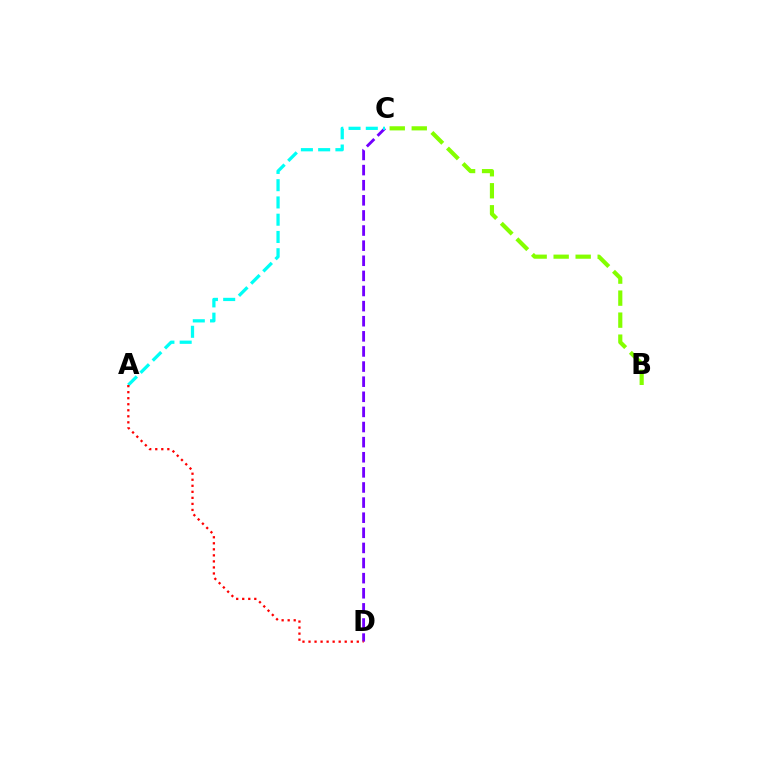{('C', 'D'): [{'color': '#7200ff', 'line_style': 'dashed', 'thickness': 2.05}], ('A', 'C'): [{'color': '#00fff6', 'line_style': 'dashed', 'thickness': 2.34}], ('B', 'C'): [{'color': '#84ff00', 'line_style': 'dashed', 'thickness': 2.99}], ('A', 'D'): [{'color': '#ff0000', 'line_style': 'dotted', 'thickness': 1.64}]}